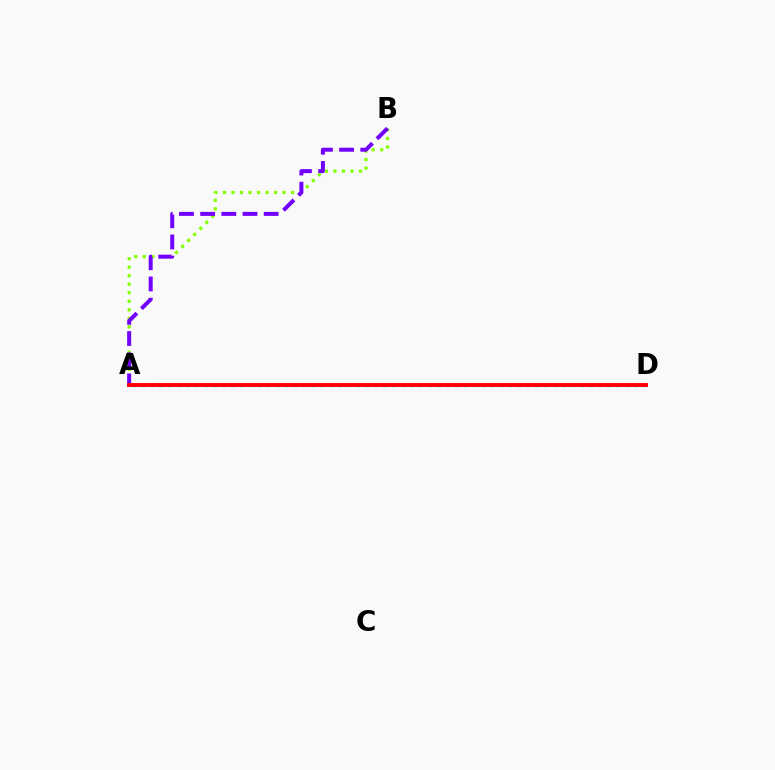{('A', 'B'): [{'color': '#84ff00', 'line_style': 'dotted', 'thickness': 2.32}, {'color': '#7200ff', 'line_style': 'dashed', 'thickness': 2.88}], ('A', 'D'): [{'color': '#00fff6', 'line_style': 'dotted', 'thickness': 2.43}, {'color': '#ff0000', 'line_style': 'solid', 'thickness': 2.81}]}